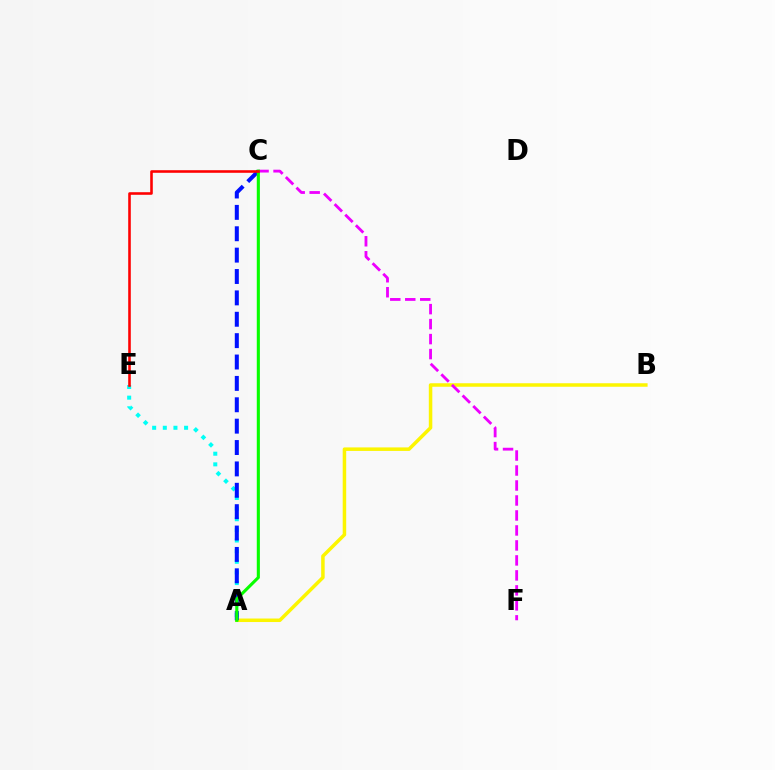{('A', 'B'): [{'color': '#fcf500', 'line_style': 'solid', 'thickness': 2.52}], ('A', 'E'): [{'color': '#00fff6', 'line_style': 'dotted', 'thickness': 2.89}], ('C', 'F'): [{'color': '#ee00ff', 'line_style': 'dashed', 'thickness': 2.04}], ('A', 'C'): [{'color': '#0010ff', 'line_style': 'dashed', 'thickness': 2.9}, {'color': '#08ff00', 'line_style': 'solid', 'thickness': 2.23}], ('C', 'E'): [{'color': '#ff0000', 'line_style': 'solid', 'thickness': 1.86}]}